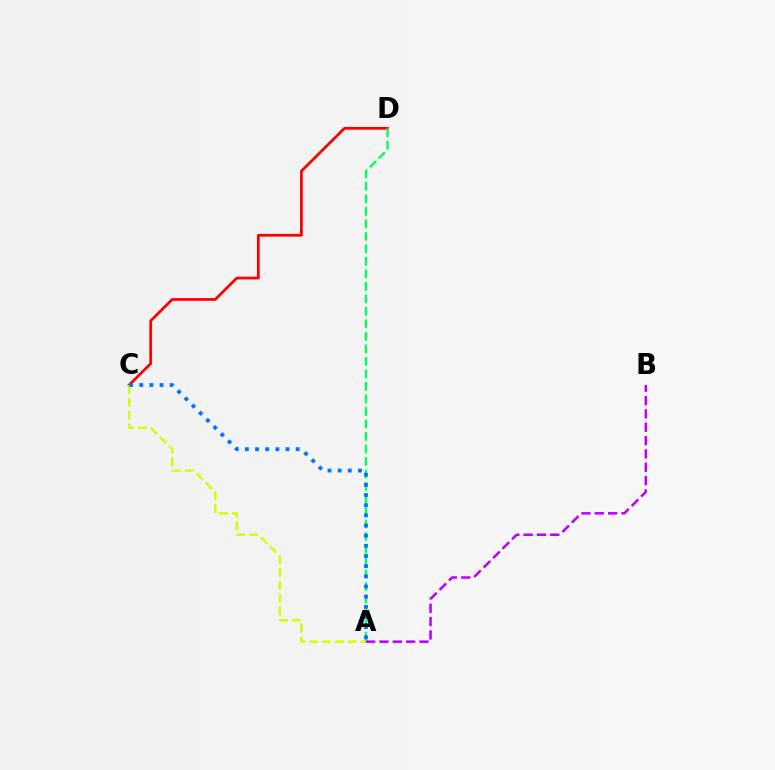{('C', 'D'): [{'color': '#ff0000', 'line_style': 'solid', 'thickness': 1.98}], ('A', 'D'): [{'color': '#00ff5c', 'line_style': 'dashed', 'thickness': 1.7}], ('A', 'C'): [{'color': '#d1ff00', 'line_style': 'dashed', 'thickness': 1.75}, {'color': '#0074ff', 'line_style': 'dotted', 'thickness': 2.76}], ('A', 'B'): [{'color': '#b900ff', 'line_style': 'dashed', 'thickness': 1.81}]}